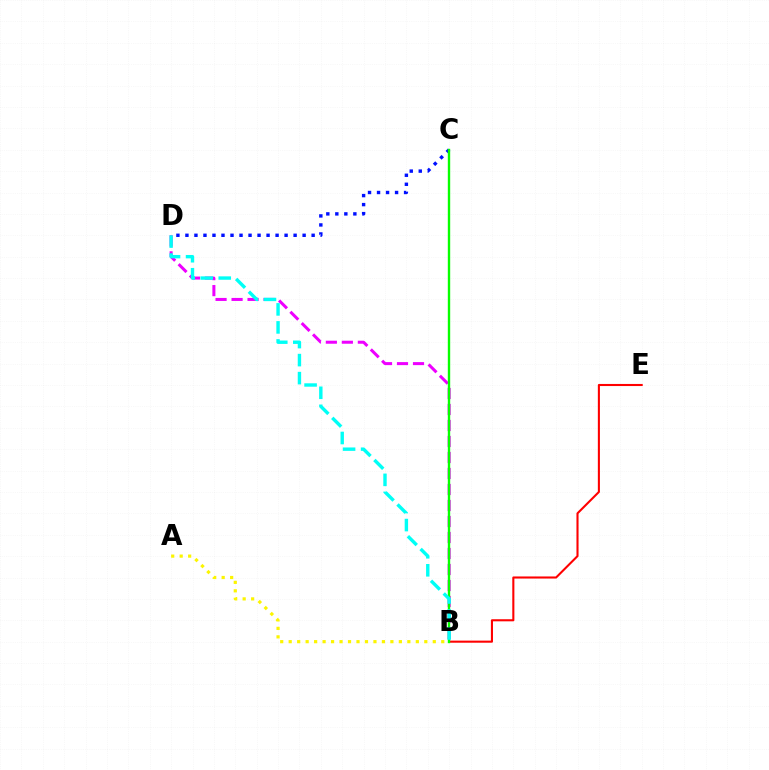{('C', 'D'): [{'color': '#0010ff', 'line_style': 'dotted', 'thickness': 2.45}], ('B', 'D'): [{'color': '#ee00ff', 'line_style': 'dashed', 'thickness': 2.17}, {'color': '#00fff6', 'line_style': 'dashed', 'thickness': 2.45}], ('B', 'E'): [{'color': '#ff0000', 'line_style': 'solid', 'thickness': 1.51}], ('B', 'C'): [{'color': '#08ff00', 'line_style': 'solid', 'thickness': 1.72}], ('A', 'B'): [{'color': '#fcf500', 'line_style': 'dotted', 'thickness': 2.3}]}